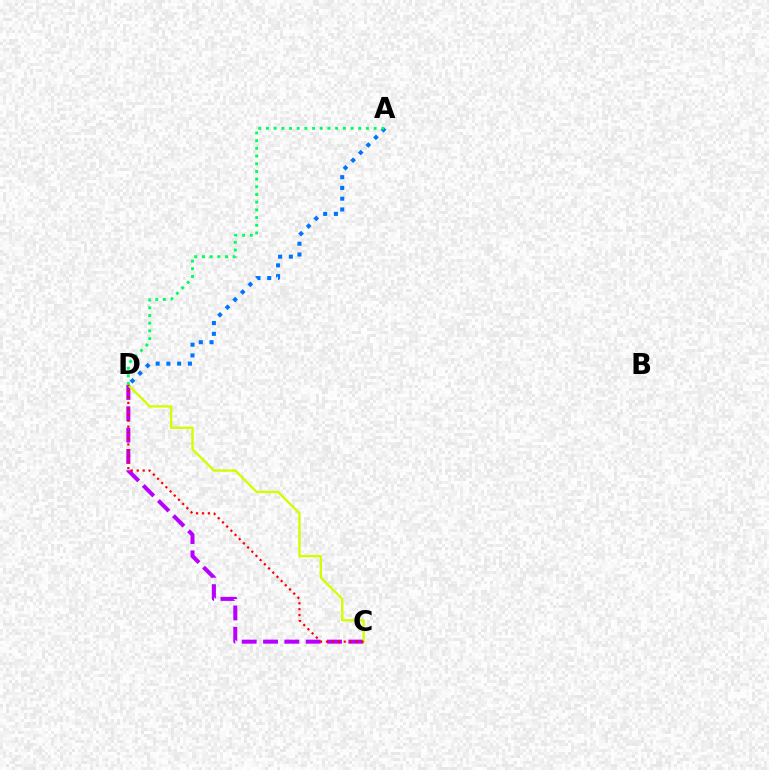{('C', 'D'): [{'color': '#b900ff', 'line_style': 'dashed', 'thickness': 2.9}, {'color': '#d1ff00', 'line_style': 'solid', 'thickness': 1.7}, {'color': '#ff0000', 'line_style': 'dotted', 'thickness': 1.61}], ('A', 'D'): [{'color': '#0074ff', 'line_style': 'dotted', 'thickness': 2.92}, {'color': '#00ff5c', 'line_style': 'dotted', 'thickness': 2.09}]}